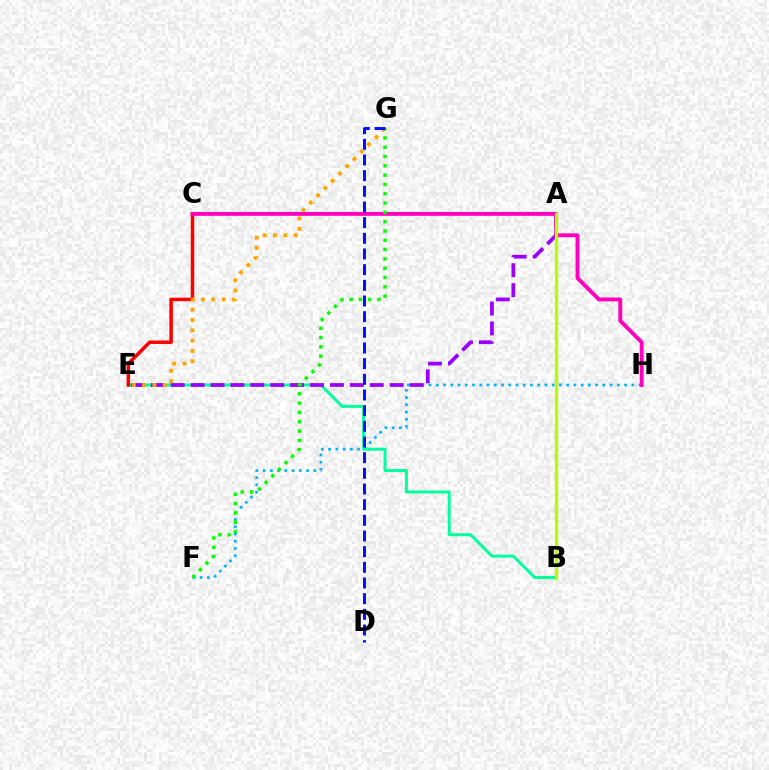{('F', 'H'): [{'color': '#00b5ff', 'line_style': 'dotted', 'thickness': 1.97}], ('B', 'E'): [{'color': '#00ff9d', 'line_style': 'solid', 'thickness': 2.15}], ('A', 'E'): [{'color': '#9b00ff', 'line_style': 'dashed', 'thickness': 2.7}], ('C', 'E'): [{'color': '#ff0000', 'line_style': 'solid', 'thickness': 2.51}], ('C', 'H'): [{'color': '#ff00bd', 'line_style': 'solid', 'thickness': 2.79}], ('E', 'G'): [{'color': '#ffa500', 'line_style': 'dotted', 'thickness': 2.8}], ('F', 'G'): [{'color': '#08ff00', 'line_style': 'dotted', 'thickness': 2.53}], ('A', 'B'): [{'color': '#b3ff00', 'line_style': 'solid', 'thickness': 2.36}], ('D', 'G'): [{'color': '#0010ff', 'line_style': 'dashed', 'thickness': 2.13}]}